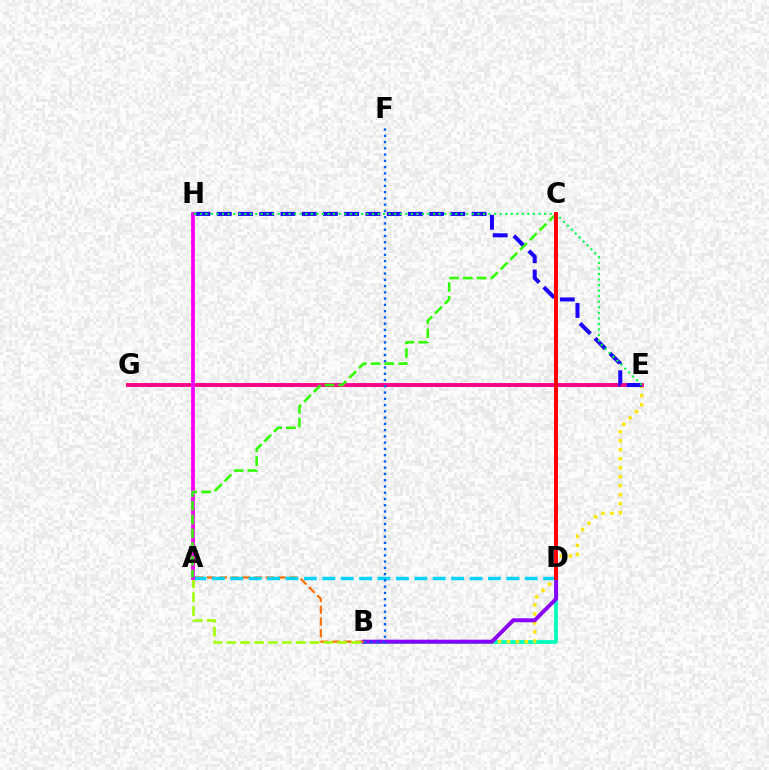{('B', 'D'): [{'color': '#00ffbb', 'line_style': 'solid', 'thickness': 2.69}, {'color': '#8a00ff', 'line_style': 'solid', 'thickness': 2.84}], ('B', 'E'): [{'color': '#ffe600', 'line_style': 'dotted', 'thickness': 2.44}], ('A', 'B'): [{'color': '#ff7000', 'line_style': 'dashed', 'thickness': 1.6}, {'color': '#a2ff00', 'line_style': 'dashed', 'thickness': 1.88}], ('E', 'G'): [{'color': '#ff0088', 'line_style': 'solid', 'thickness': 2.79}], ('A', 'D'): [{'color': '#00d3ff', 'line_style': 'dashed', 'thickness': 2.5}], ('E', 'H'): [{'color': '#1900ff', 'line_style': 'dashed', 'thickness': 2.89}, {'color': '#00ff45', 'line_style': 'dotted', 'thickness': 1.51}], ('A', 'H'): [{'color': '#fa00f9', 'line_style': 'solid', 'thickness': 2.71}], ('B', 'F'): [{'color': '#005dff', 'line_style': 'dotted', 'thickness': 1.7}], ('A', 'C'): [{'color': '#31ff00', 'line_style': 'dashed', 'thickness': 1.87}], ('C', 'D'): [{'color': '#ff0000', 'line_style': 'solid', 'thickness': 2.83}]}